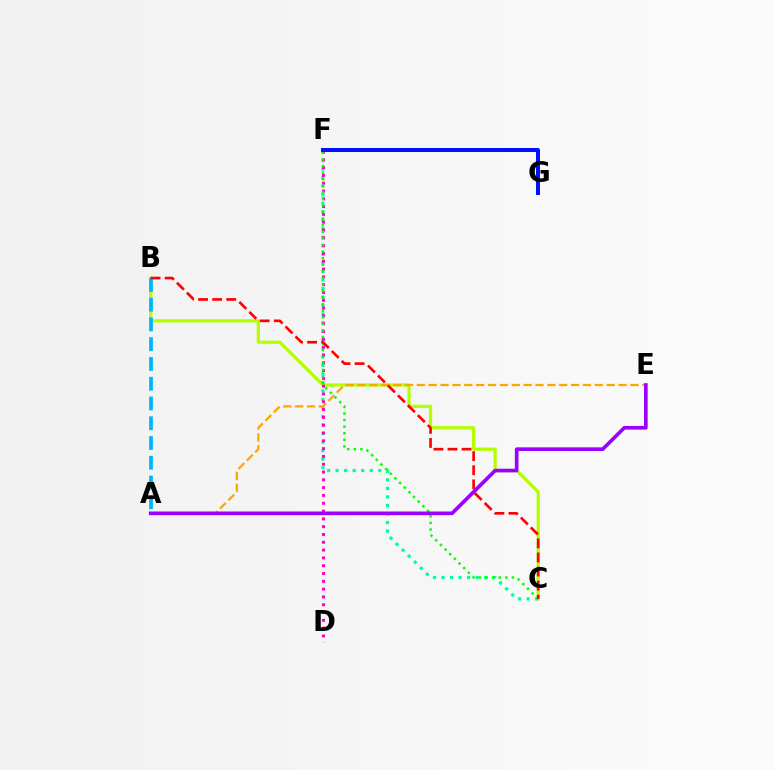{('B', 'C'): [{'color': '#b3ff00', 'line_style': 'solid', 'thickness': 2.32}, {'color': '#ff0000', 'line_style': 'dashed', 'thickness': 1.91}], ('C', 'F'): [{'color': '#00ff9d', 'line_style': 'dotted', 'thickness': 2.32}, {'color': '#08ff00', 'line_style': 'dotted', 'thickness': 1.79}], ('A', 'E'): [{'color': '#ffa500', 'line_style': 'dashed', 'thickness': 1.61}, {'color': '#9b00ff', 'line_style': 'solid', 'thickness': 2.64}], ('D', 'F'): [{'color': '#ff00bd', 'line_style': 'dotted', 'thickness': 2.12}], ('A', 'B'): [{'color': '#00b5ff', 'line_style': 'dashed', 'thickness': 2.68}], ('F', 'G'): [{'color': '#0010ff', 'line_style': 'solid', 'thickness': 2.86}]}